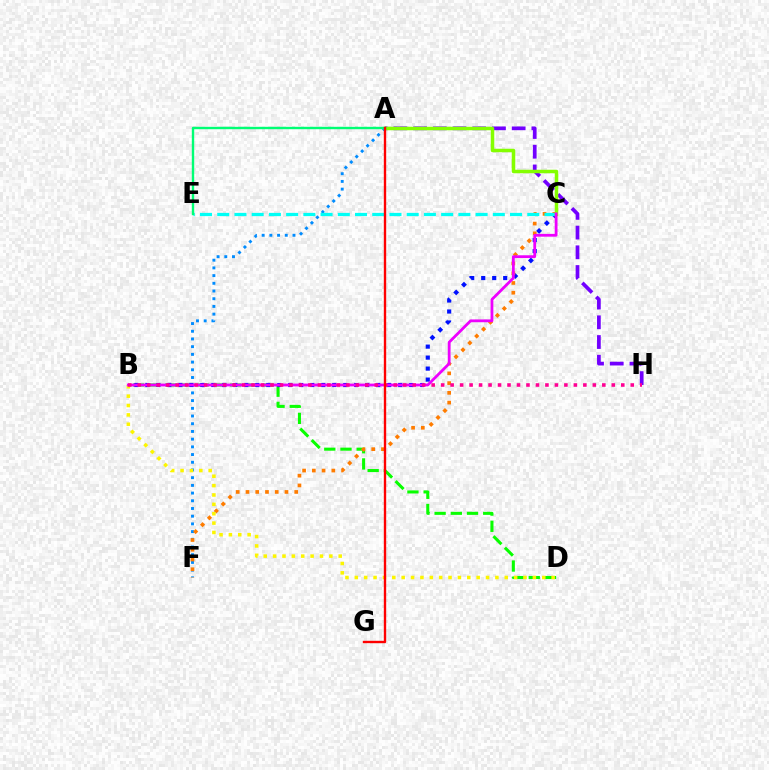{('B', 'D'): [{'color': '#08ff00', 'line_style': 'dashed', 'thickness': 2.2}, {'color': '#fcf500', 'line_style': 'dotted', 'thickness': 2.55}], ('A', 'F'): [{'color': '#008cff', 'line_style': 'dotted', 'thickness': 2.09}], ('B', 'C'): [{'color': '#0010ff', 'line_style': 'dotted', 'thickness': 2.99}, {'color': '#ee00ff', 'line_style': 'solid', 'thickness': 2.01}], ('C', 'F'): [{'color': '#ff7c00', 'line_style': 'dotted', 'thickness': 2.65}], ('C', 'E'): [{'color': '#00fff6', 'line_style': 'dashed', 'thickness': 2.34}], ('A', 'H'): [{'color': '#7200ff', 'line_style': 'dashed', 'thickness': 2.68}], ('A', 'C'): [{'color': '#84ff00', 'line_style': 'solid', 'thickness': 2.52}], ('B', 'H'): [{'color': '#ff0094', 'line_style': 'dotted', 'thickness': 2.58}], ('A', 'E'): [{'color': '#00ff74', 'line_style': 'solid', 'thickness': 1.72}], ('A', 'G'): [{'color': '#ff0000', 'line_style': 'solid', 'thickness': 1.7}]}